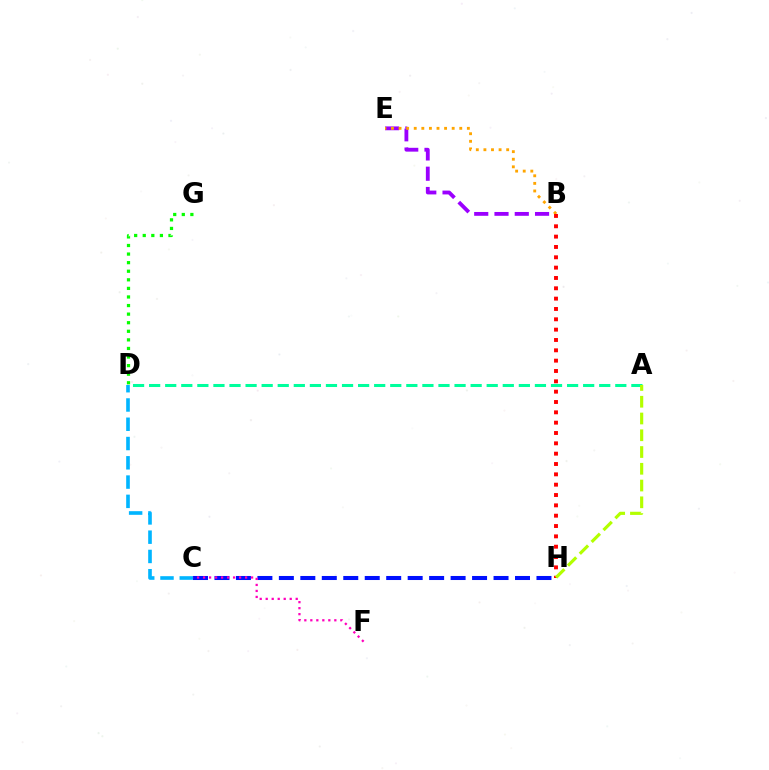{('D', 'G'): [{'color': '#08ff00', 'line_style': 'dotted', 'thickness': 2.33}], ('B', 'E'): [{'color': '#9b00ff', 'line_style': 'dashed', 'thickness': 2.75}, {'color': '#ffa500', 'line_style': 'dotted', 'thickness': 2.06}], ('C', 'H'): [{'color': '#0010ff', 'line_style': 'dashed', 'thickness': 2.92}], ('A', 'D'): [{'color': '#00ff9d', 'line_style': 'dashed', 'thickness': 2.18}], ('C', 'F'): [{'color': '#ff00bd', 'line_style': 'dotted', 'thickness': 1.63}], ('B', 'H'): [{'color': '#ff0000', 'line_style': 'dotted', 'thickness': 2.81}], ('C', 'D'): [{'color': '#00b5ff', 'line_style': 'dashed', 'thickness': 2.62}], ('A', 'H'): [{'color': '#b3ff00', 'line_style': 'dashed', 'thickness': 2.28}]}